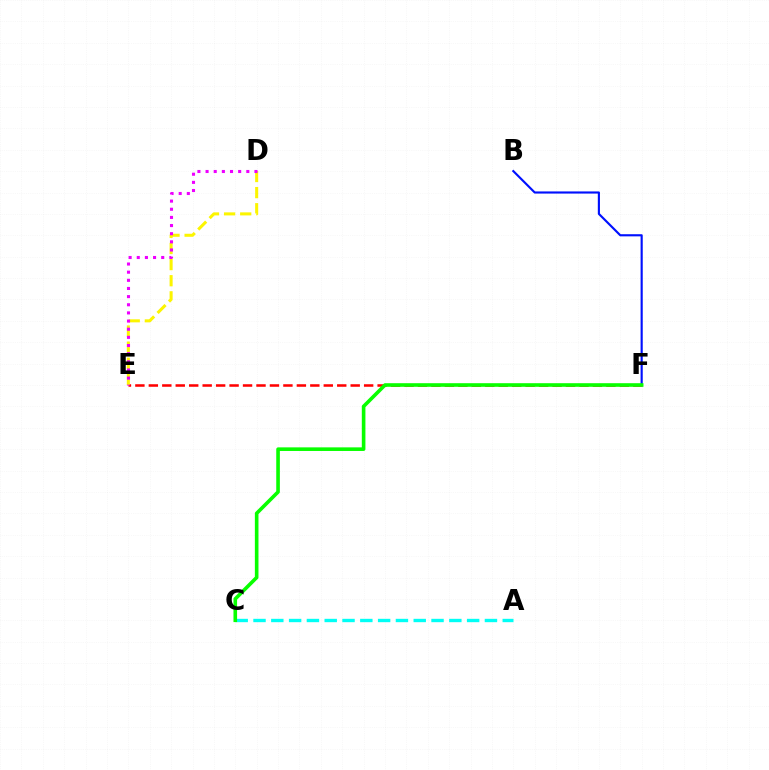{('E', 'F'): [{'color': '#ff0000', 'line_style': 'dashed', 'thickness': 1.83}], ('D', 'E'): [{'color': '#fcf500', 'line_style': 'dashed', 'thickness': 2.19}, {'color': '#ee00ff', 'line_style': 'dotted', 'thickness': 2.21}], ('A', 'C'): [{'color': '#00fff6', 'line_style': 'dashed', 'thickness': 2.42}], ('B', 'F'): [{'color': '#0010ff', 'line_style': 'solid', 'thickness': 1.54}], ('C', 'F'): [{'color': '#08ff00', 'line_style': 'solid', 'thickness': 2.6}]}